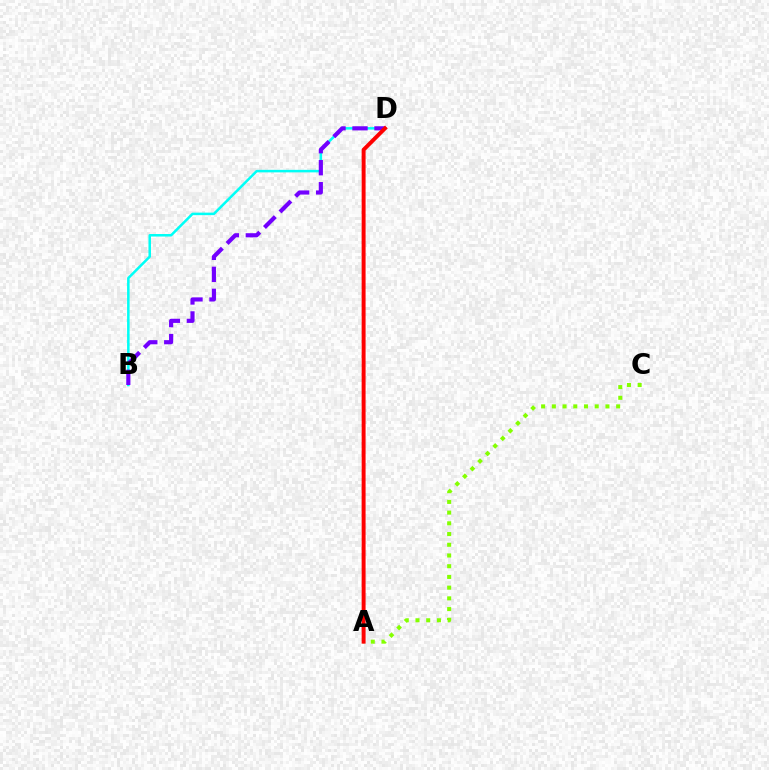{('B', 'D'): [{'color': '#00fff6', 'line_style': 'solid', 'thickness': 1.82}, {'color': '#7200ff', 'line_style': 'dashed', 'thickness': 2.99}], ('A', 'C'): [{'color': '#84ff00', 'line_style': 'dotted', 'thickness': 2.91}], ('A', 'D'): [{'color': '#ff0000', 'line_style': 'solid', 'thickness': 2.83}]}